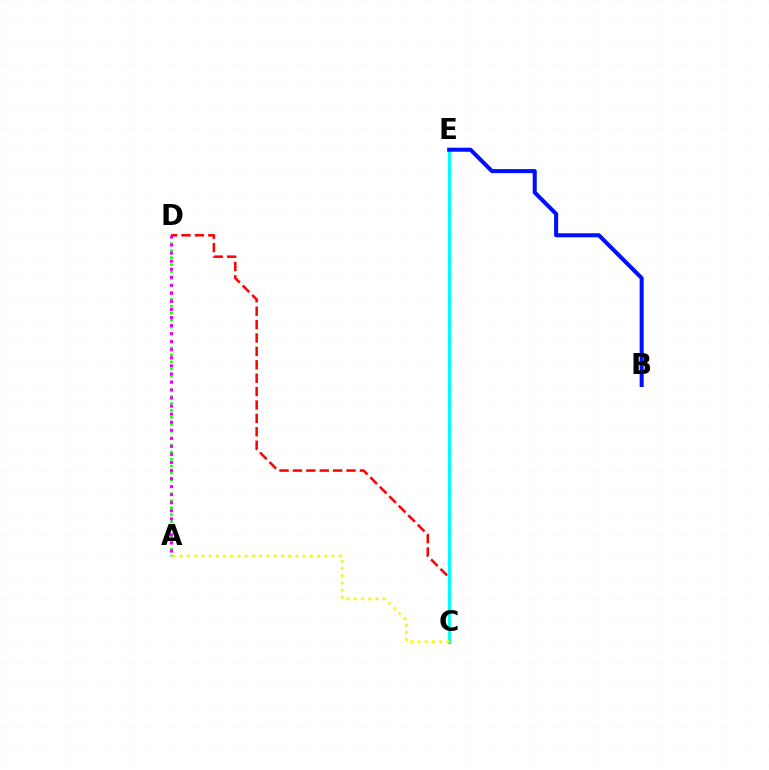{('A', 'D'): [{'color': '#08ff00', 'line_style': 'dotted', 'thickness': 1.89}, {'color': '#ee00ff', 'line_style': 'dotted', 'thickness': 2.19}], ('C', 'D'): [{'color': '#ff0000', 'line_style': 'dashed', 'thickness': 1.82}], ('C', 'E'): [{'color': '#00fff6', 'line_style': 'solid', 'thickness': 2.2}], ('A', 'C'): [{'color': '#fcf500', 'line_style': 'dotted', 'thickness': 1.96}], ('B', 'E'): [{'color': '#0010ff', 'line_style': 'solid', 'thickness': 2.91}]}